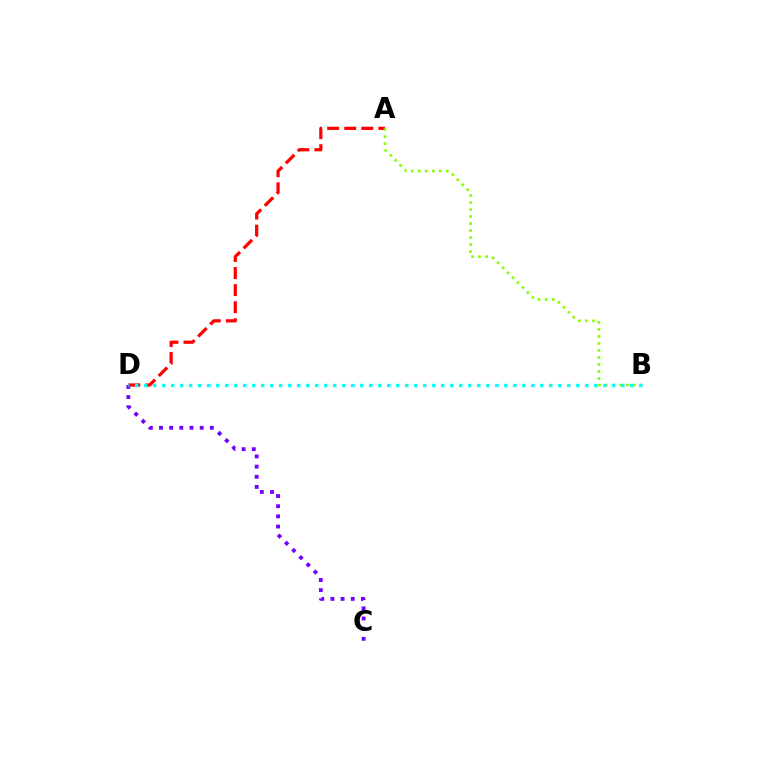{('A', 'D'): [{'color': '#ff0000', 'line_style': 'dashed', 'thickness': 2.32}], ('C', 'D'): [{'color': '#7200ff', 'line_style': 'dotted', 'thickness': 2.76}], ('A', 'B'): [{'color': '#84ff00', 'line_style': 'dotted', 'thickness': 1.91}], ('B', 'D'): [{'color': '#00fff6', 'line_style': 'dotted', 'thickness': 2.45}]}